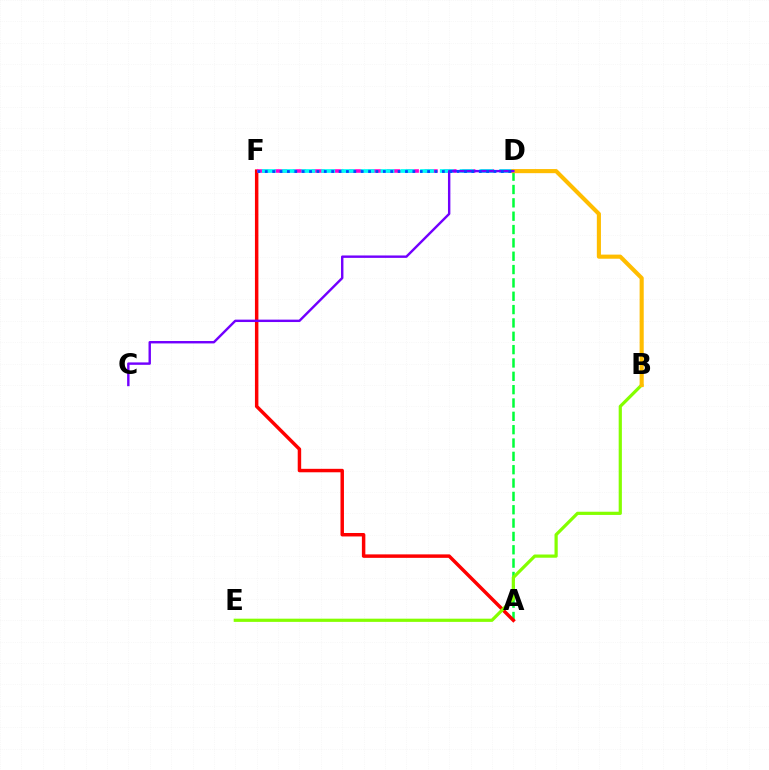{('A', 'D'): [{'color': '#00ff39', 'line_style': 'dashed', 'thickness': 1.81}], ('A', 'F'): [{'color': '#ff0000', 'line_style': 'solid', 'thickness': 2.49}], ('D', 'F'): [{'color': '#ff00cf', 'line_style': 'dashed', 'thickness': 2.56}, {'color': '#00fff6', 'line_style': 'dashed', 'thickness': 2.69}, {'color': '#004bff', 'line_style': 'dotted', 'thickness': 2.0}], ('B', 'E'): [{'color': '#84ff00', 'line_style': 'solid', 'thickness': 2.31}], ('B', 'D'): [{'color': '#ffbd00', 'line_style': 'solid', 'thickness': 2.96}], ('C', 'D'): [{'color': '#7200ff', 'line_style': 'solid', 'thickness': 1.74}]}